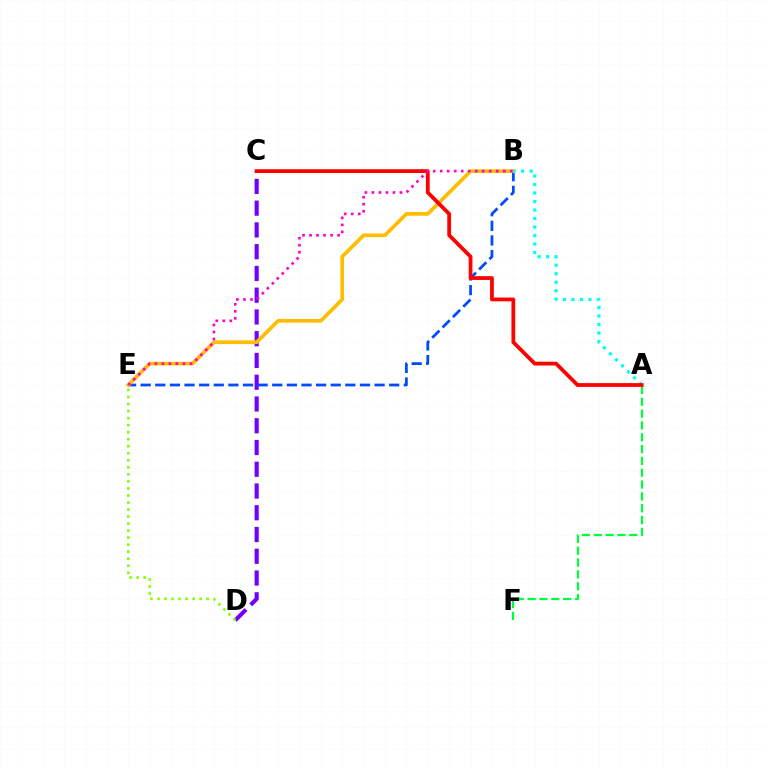{('C', 'D'): [{'color': '#7200ff', 'line_style': 'dashed', 'thickness': 2.96}], ('B', 'E'): [{'color': '#004bff', 'line_style': 'dashed', 'thickness': 1.99}, {'color': '#ffbd00', 'line_style': 'solid', 'thickness': 2.67}, {'color': '#ff00cf', 'line_style': 'dotted', 'thickness': 1.91}], ('A', 'F'): [{'color': '#00ff39', 'line_style': 'dashed', 'thickness': 1.61}], ('A', 'B'): [{'color': '#00fff6', 'line_style': 'dotted', 'thickness': 2.31}], ('D', 'E'): [{'color': '#84ff00', 'line_style': 'dotted', 'thickness': 1.91}], ('A', 'C'): [{'color': '#ff0000', 'line_style': 'solid', 'thickness': 2.72}]}